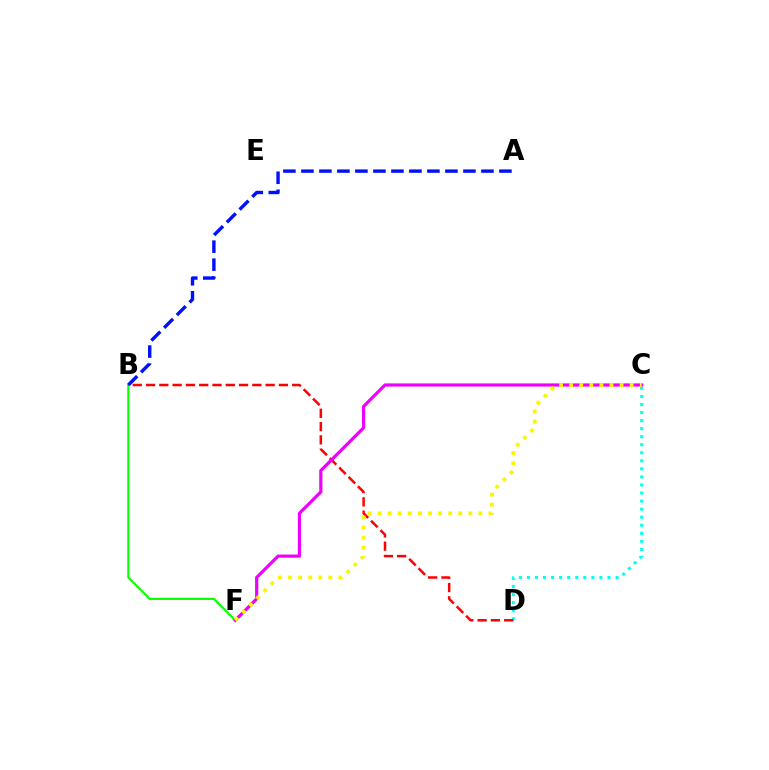{('C', 'D'): [{'color': '#00fff6', 'line_style': 'dotted', 'thickness': 2.19}], ('B', 'D'): [{'color': '#ff0000', 'line_style': 'dashed', 'thickness': 1.81}], ('B', 'F'): [{'color': '#08ff00', 'line_style': 'solid', 'thickness': 1.55}], ('C', 'F'): [{'color': '#ee00ff', 'line_style': 'solid', 'thickness': 2.29}, {'color': '#fcf500', 'line_style': 'dotted', 'thickness': 2.74}], ('A', 'B'): [{'color': '#0010ff', 'line_style': 'dashed', 'thickness': 2.45}]}